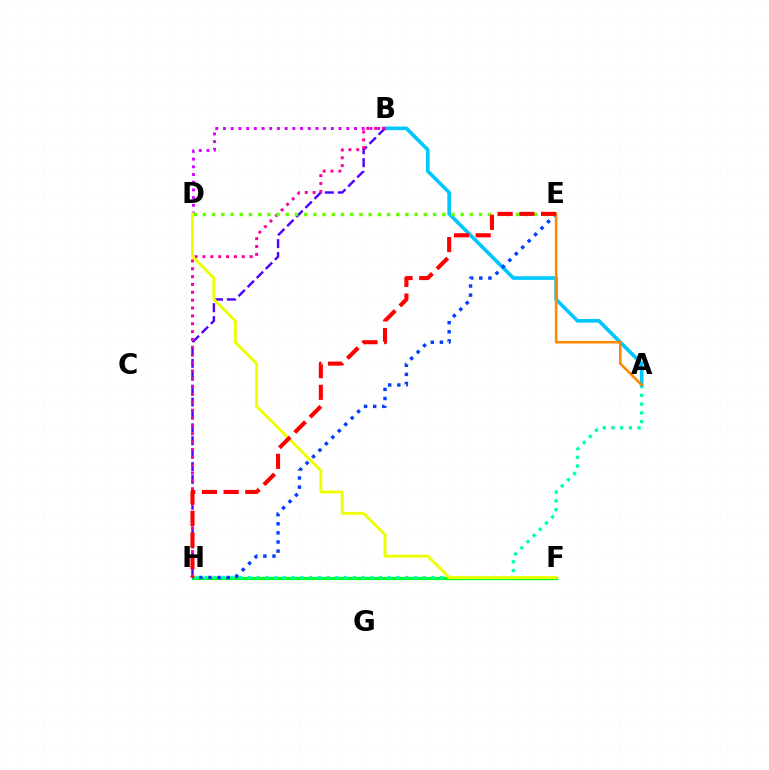{('F', 'H'): [{'color': '#00ff27', 'line_style': 'solid', 'thickness': 2.33}], ('A', 'H'): [{'color': '#00ffaf', 'line_style': 'dotted', 'thickness': 2.37}], ('A', 'B'): [{'color': '#00c7ff', 'line_style': 'solid', 'thickness': 2.61}], ('B', 'H'): [{'color': '#4f00ff', 'line_style': 'dashed', 'thickness': 1.75}, {'color': '#ff00a0', 'line_style': 'dotted', 'thickness': 2.13}], ('E', 'H'): [{'color': '#003fff', 'line_style': 'dotted', 'thickness': 2.47}, {'color': '#ff0000', 'line_style': 'dashed', 'thickness': 2.95}], ('B', 'D'): [{'color': '#d600ff', 'line_style': 'dotted', 'thickness': 2.09}], ('D', 'E'): [{'color': '#66ff00', 'line_style': 'dotted', 'thickness': 2.5}], ('D', 'F'): [{'color': '#eeff00', 'line_style': 'solid', 'thickness': 2.09}], ('A', 'E'): [{'color': '#ff8800', 'line_style': 'solid', 'thickness': 1.86}]}